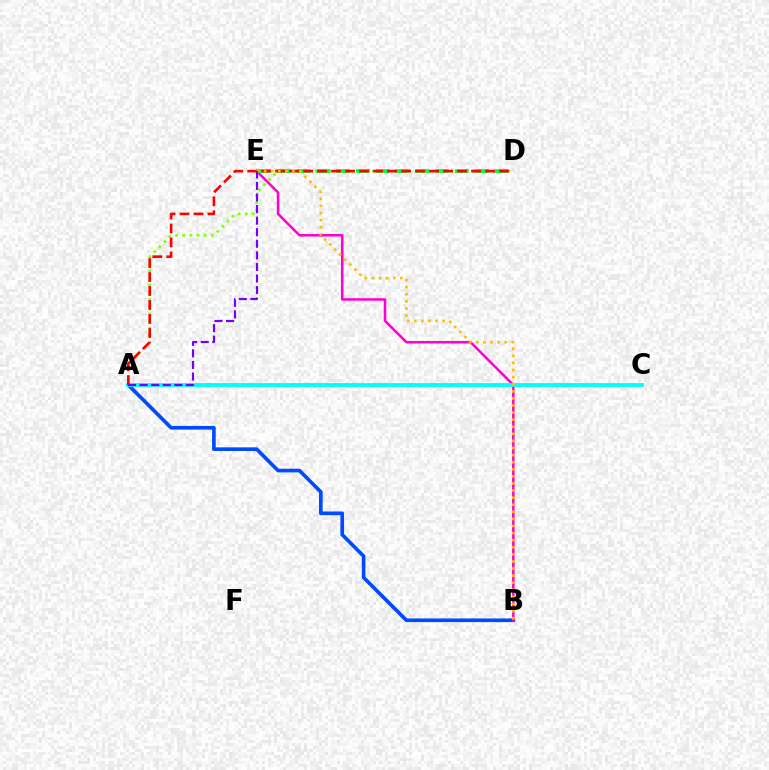{('A', 'D'): [{'color': '#84ff00', 'line_style': 'dotted', 'thickness': 1.94}, {'color': '#ff0000', 'line_style': 'dashed', 'thickness': 1.9}], ('A', 'B'): [{'color': '#004bff', 'line_style': 'solid', 'thickness': 2.63}], ('B', 'E'): [{'color': '#ff00cf', 'line_style': 'solid', 'thickness': 1.82}, {'color': '#ffbd00', 'line_style': 'dotted', 'thickness': 1.93}], ('D', 'E'): [{'color': '#00ff39', 'line_style': 'dashed', 'thickness': 2.69}], ('A', 'C'): [{'color': '#00fff6', 'line_style': 'solid', 'thickness': 2.76}], ('A', 'E'): [{'color': '#7200ff', 'line_style': 'dashed', 'thickness': 1.57}]}